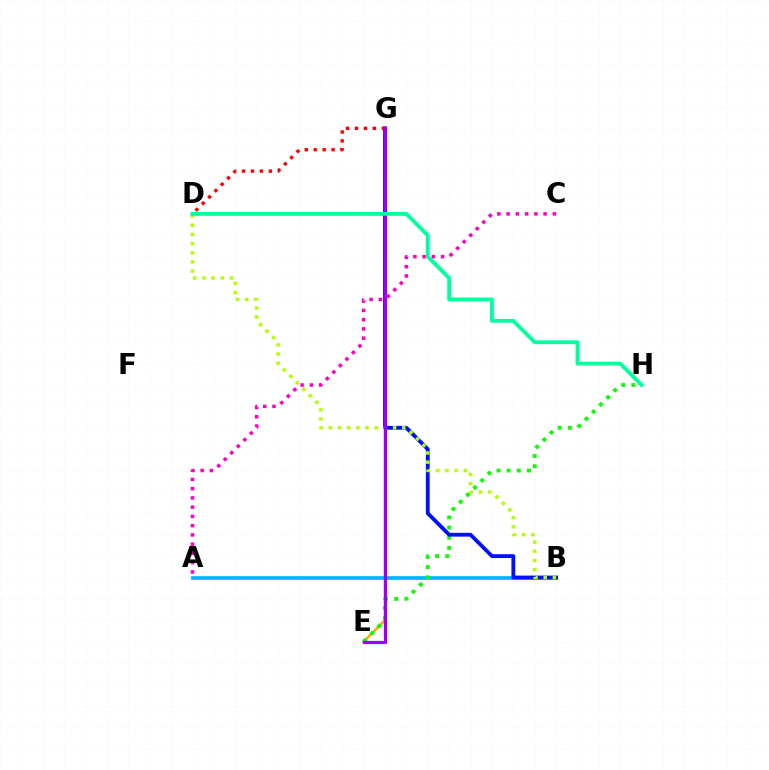{('E', 'G'): [{'color': '#ffa500', 'line_style': 'solid', 'thickness': 1.8}, {'color': '#9b00ff', 'line_style': 'solid', 'thickness': 2.32}], ('A', 'B'): [{'color': '#00b5ff', 'line_style': 'solid', 'thickness': 2.63}], ('E', 'H'): [{'color': '#08ff00', 'line_style': 'dotted', 'thickness': 2.76}], ('B', 'G'): [{'color': '#0010ff', 'line_style': 'solid', 'thickness': 2.75}], ('B', 'D'): [{'color': '#b3ff00', 'line_style': 'dotted', 'thickness': 2.49}], ('D', 'G'): [{'color': '#ff0000', 'line_style': 'dotted', 'thickness': 2.43}], ('D', 'H'): [{'color': '#00ff9d', 'line_style': 'solid', 'thickness': 2.75}], ('A', 'C'): [{'color': '#ff00bd', 'line_style': 'dotted', 'thickness': 2.51}]}